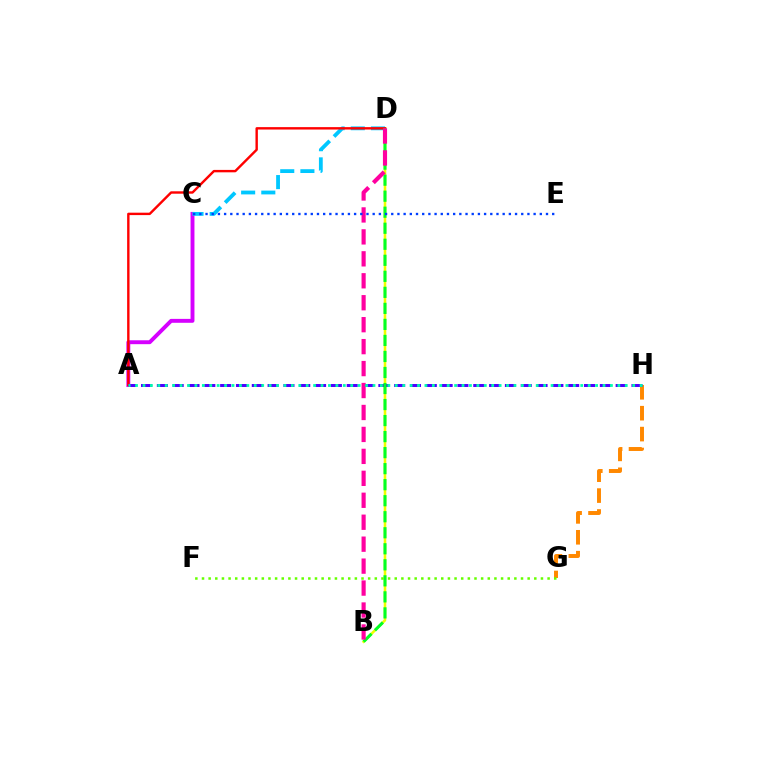{('A', 'C'): [{'color': '#d600ff', 'line_style': 'solid', 'thickness': 2.81}], ('B', 'D'): [{'color': '#eeff00', 'line_style': 'solid', 'thickness': 1.85}, {'color': '#00ff27', 'line_style': 'dashed', 'thickness': 2.18}, {'color': '#ff00a0', 'line_style': 'dashed', 'thickness': 2.98}], ('C', 'D'): [{'color': '#00c7ff', 'line_style': 'dashed', 'thickness': 2.74}], ('G', 'H'): [{'color': '#ff8800', 'line_style': 'dashed', 'thickness': 2.84}], ('A', 'D'): [{'color': '#ff0000', 'line_style': 'solid', 'thickness': 1.73}], ('A', 'H'): [{'color': '#4f00ff', 'line_style': 'dashed', 'thickness': 2.15}, {'color': '#00ffaf', 'line_style': 'dotted', 'thickness': 2.02}], ('F', 'G'): [{'color': '#66ff00', 'line_style': 'dotted', 'thickness': 1.81}], ('C', 'E'): [{'color': '#003fff', 'line_style': 'dotted', 'thickness': 1.68}]}